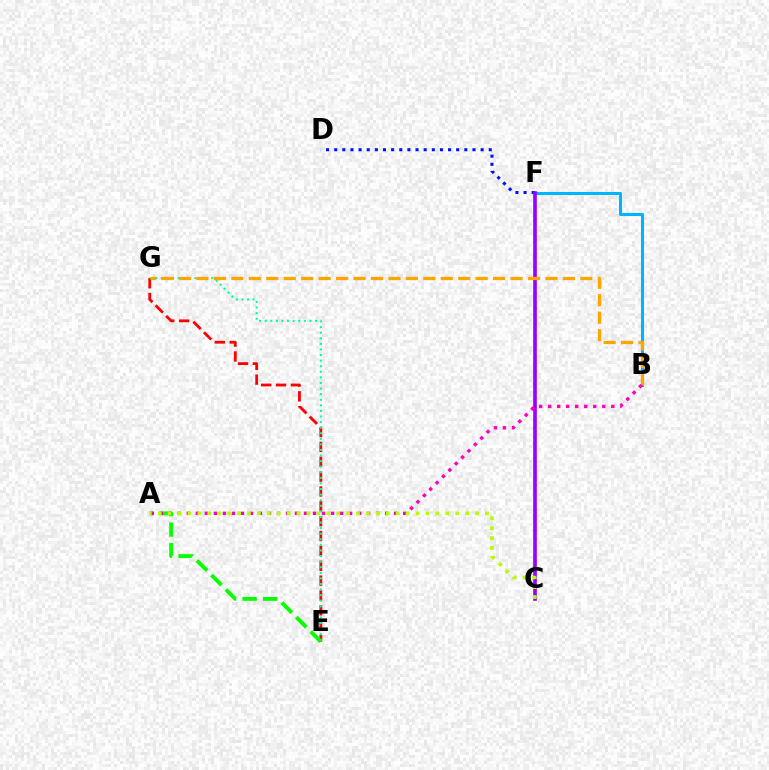{('B', 'F'): [{'color': '#00b5ff', 'line_style': 'solid', 'thickness': 2.19}], ('D', 'F'): [{'color': '#0010ff', 'line_style': 'dotted', 'thickness': 2.21}], ('E', 'G'): [{'color': '#ff0000', 'line_style': 'dashed', 'thickness': 2.02}, {'color': '#00ff9d', 'line_style': 'dotted', 'thickness': 1.52}], ('C', 'F'): [{'color': '#9b00ff', 'line_style': 'solid', 'thickness': 2.64}], ('B', 'G'): [{'color': '#ffa500', 'line_style': 'dashed', 'thickness': 2.37}], ('A', 'E'): [{'color': '#08ff00', 'line_style': 'dashed', 'thickness': 2.78}], ('A', 'B'): [{'color': '#ff00bd', 'line_style': 'dotted', 'thickness': 2.45}], ('A', 'C'): [{'color': '#b3ff00', 'line_style': 'dotted', 'thickness': 2.69}]}